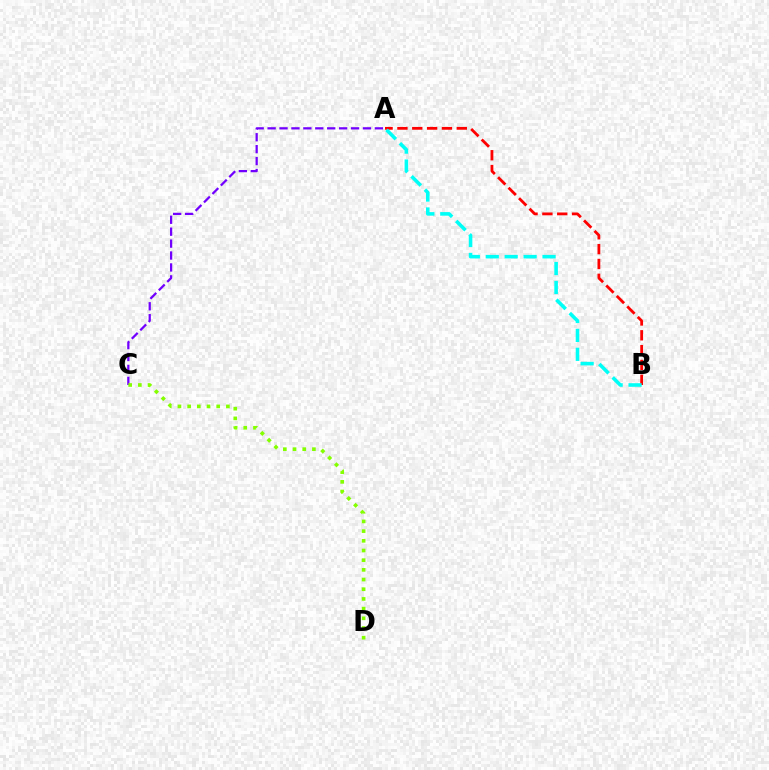{('A', 'B'): [{'color': '#ff0000', 'line_style': 'dashed', 'thickness': 2.02}, {'color': '#00fff6', 'line_style': 'dashed', 'thickness': 2.57}], ('A', 'C'): [{'color': '#7200ff', 'line_style': 'dashed', 'thickness': 1.62}], ('C', 'D'): [{'color': '#84ff00', 'line_style': 'dotted', 'thickness': 2.63}]}